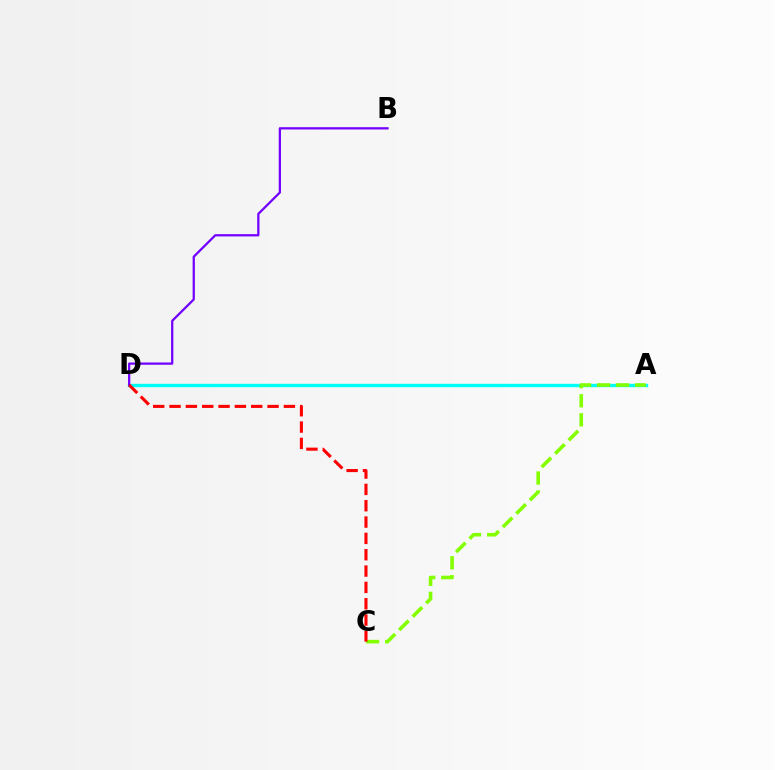{('A', 'D'): [{'color': '#00fff6', 'line_style': 'solid', 'thickness': 2.43}], ('B', 'D'): [{'color': '#7200ff', 'line_style': 'solid', 'thickness': 1.62}], ('A', 'C'): [{'color': '#84ff00', 'line_style': 'dashed', 'thickness': 2.59}], ('C', 'D'): [{'color': '#ff0000', 'line_style': 'dashed', 'thickness': 2.22}]}